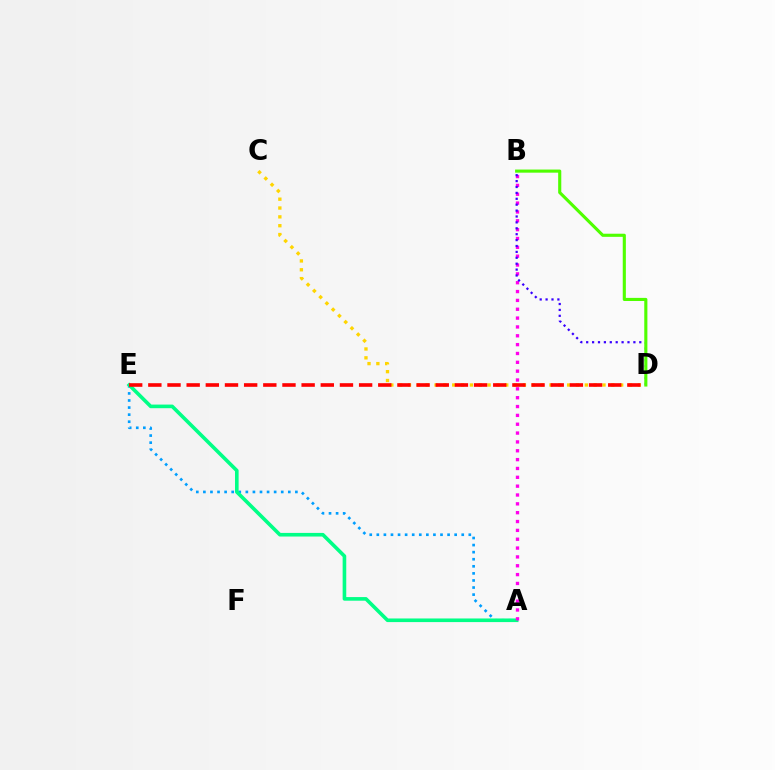{('C', 'D'): [{'color': '#ffd500', 'line_style': 'dotted', 'thickness': 2.4}], ('A', 'E'): [{'color': '#009eff', 'line_style': 'dotted', 'thickness': 1.92}, {'color': '#00ff86', 'line_style': 'solid', 'thickness': 2.61}], ('A', 'B'): [{'color': '#ff00ed', 'line_style': 'dotted', 'thickness': 2.4}], ('B', 'D'): [{'color': '#3700ff', 'line_style': 'dotted', 'thickness': 1.6}, {'color': '#4fff00', 'line_style': 'solid', 'thickness': 2.24}], ('D', 'E'): [{'color': '#ff0000', 'line_style': 'dashed', 'thickness': 2.6}]}